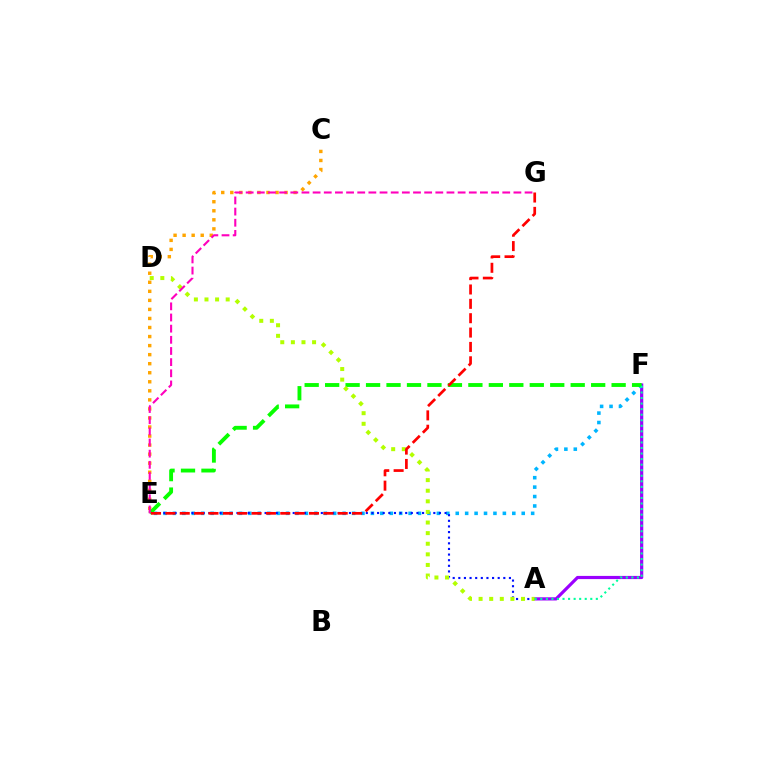{('A', 'F'): [{'color': '#9b00ff', 'line_style': 'solid', 'thickness': 2.29}, {'color': '#00ff9d', 'line_style': 'dotted', 'thickness': 1.51}], ('E', 'F'): [{'color': '#00b5ff', 'line_style': 'dotted', 'thickness': 2.56}, {'color': '#08ff00', 'line_style': 'dashed', 'thickness': 2.78}], ('C', 'E'): [{'color': '#ffa500', 'line_style': 'dotted', 'thickness': 2.46}], ('A', 'E'): [{'color': '#0010ff', 'line_style': 'dotted', 'thickness': 1.53}], ('A', 'D'): [{'color': '#b3ff00', 'line_style': 'dotted', 'thickness': 2.88}], ('E', 'G'): [{'color': '#ff0000', 'line_style': 'dashed', 'thickness': 1.95}, {'color': '#ff00bd', 'line_style': 'dashed', 'thickness': 1.52}]}